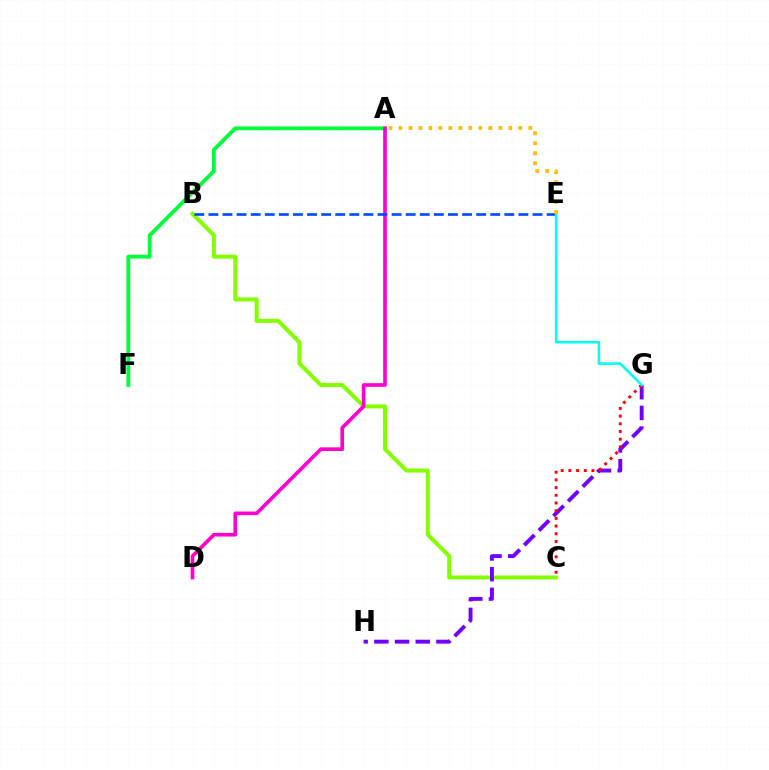{('B', 'C'): [{'color': '#84ff00', 'line_style': 'solid', 'thickness': 2.88}], ('A', 'F'): [{'color': '#00ff39', 'line_style': 'solid', 'thickness': 2.74}], ('A', 'D'): [{'color': '#ff00cf', 'line_style': 'solid', 'thickness': 2.62}], ('G', 'H'): [{'color': '#7200ff', 'line_style': 'dashed', 'thickness': 2.81}], ('C', 'G'): [{'color': '#ff0000', 'line_style': 'dotted', 'thickness': 2.09}], ('B', 'E'): [{'color': '#004bff', 'line_style': 'dashed', 'thickness': 1.91}], ('E', 'G'): [{'color': '#00fff6', 'line_style': 'solid', 'thickness': 1.82}], ('A', 'E'): [{'color': '#ffbd00', 'line_style': 'dotted', 'thickness': 2.71}]}